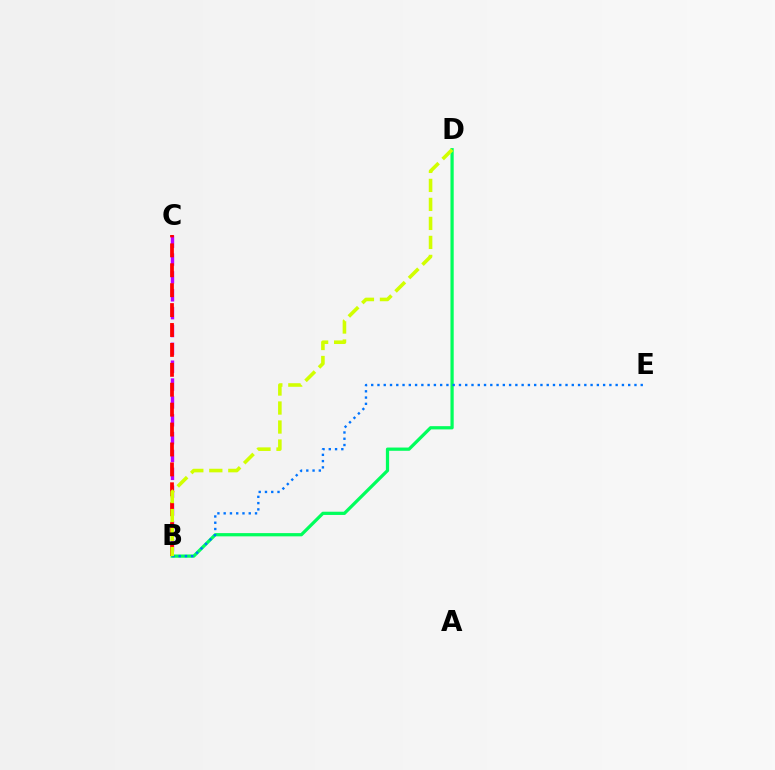{('B', 'D'): [{'color': '#00ff5c', 'line_style': 'solid', 'thickness': 2.33}, {'color': '#d1ff00', 'line_style': 'dashed', 'thickness': 2.58}], ('B', 'C'): [{'color': '#b900ff', 'line_style': 'dashed', 'thickness': 2.43}, {'color': '#ff0000', 'line_style': 'dashed', 'thickness': 2.71}], ('B', 'E'): [{'color': '#0074ff', 'line_style': 'dotted', 'thickness': 1.7}]}